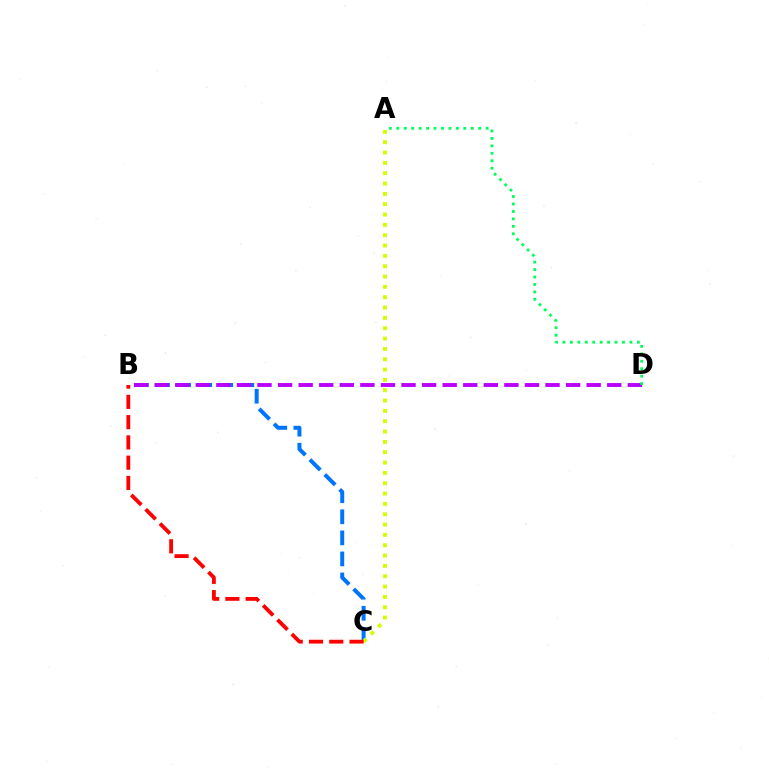{('B', 'C'): [{'color': '#0074ff', 'line_style': 'dashed', 'thickness': 2.86}, {'color': '#ff0000', 'line_style': 'dashed', 'thickness': 2.75}], ('B', 'D'): [{'color': '#b900ff', 'line_style': 'dashed', 'thickness': 2.79}], ('A', 'C'): [{'color': '#d1ff00', 'line_style': 'dotted', 'thickness': 2.81}], ('A', 'D'): [{'color': '#00ff5c', 'line_style': 'dotted', 'thickness': 2.02}]}